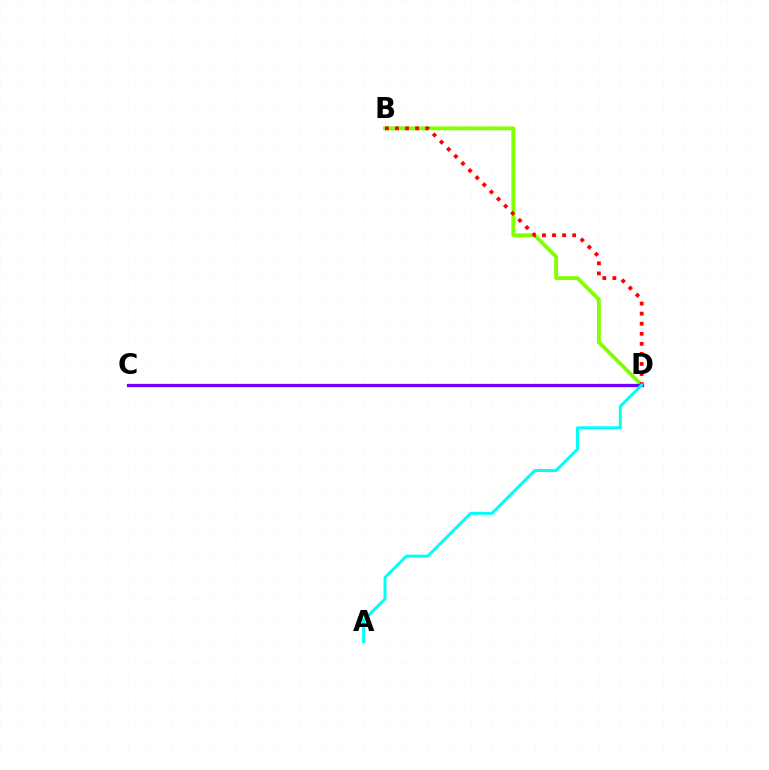{('B', 'D'): [{'color': '#84ff00', 'line_style': 'solid', 'thickness': 2.76}, {'color': '#ff0000', 'line_style': 'dotted', 'thickness': 2.74}], ('C', 'D'): [{'color': '#7200ff', 'line_style': 'solid', 'thickness': 2.35}], ('A', 'D'): [{'color': '#00fff6', 'line_style': 'solid', 'thickness': 2.15}]}